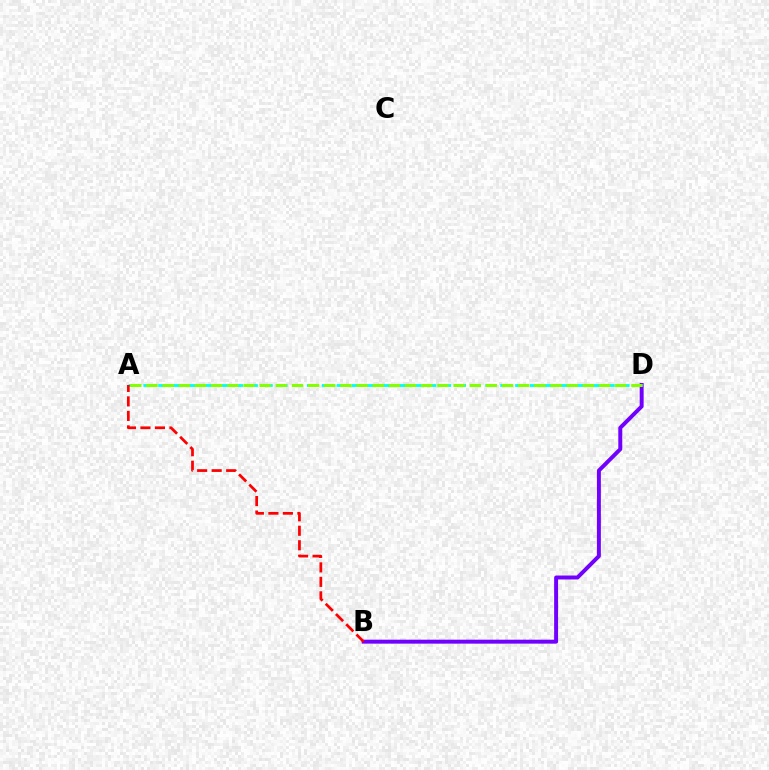{('B', 'D'): [{'color': '#7200ff', 'line_style': 'solid', 'thickness': 2.85}], ('A', 'D'): [{'color': '#00fff6', 'line_style': 'dashed', 'thickness': 2.02}, {'color': '#84ff00', 'line_style': 'dashed', 'thickness': 2.2}], ('A', 'B'): [{'color': '#ff0000', 'line_style': 'dashed', 'thickness': 1.97}]}